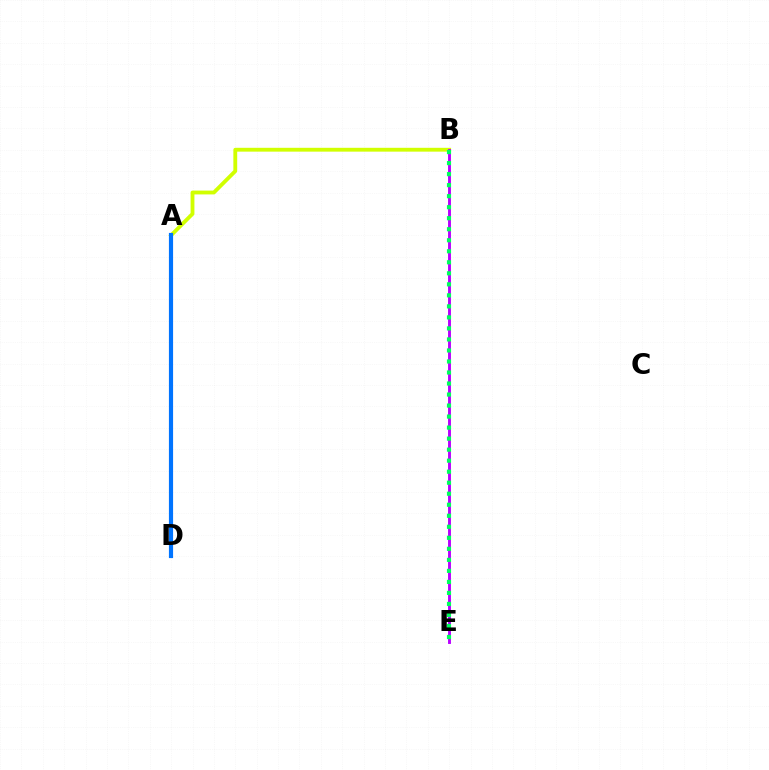{('A', 'B'): [{'color': '#d1ff00', 'line_style': 'solid', 'thickness': 2.76}], ('A', 'D'): [{'color': '#ff0000', 'line_style': 'dotted', 'thickness': 2.16}, {'color': '#0074ff', 'line_style': 'solid', 'thickness': 3.0}], ('B', 'E'): [{'color': '#b900ff', 'line_style': 'solid', 'thickness': 2.09}, {'color': '#00ff5c', 'line_style': 'dotted', 'thickness': 2.99}]}